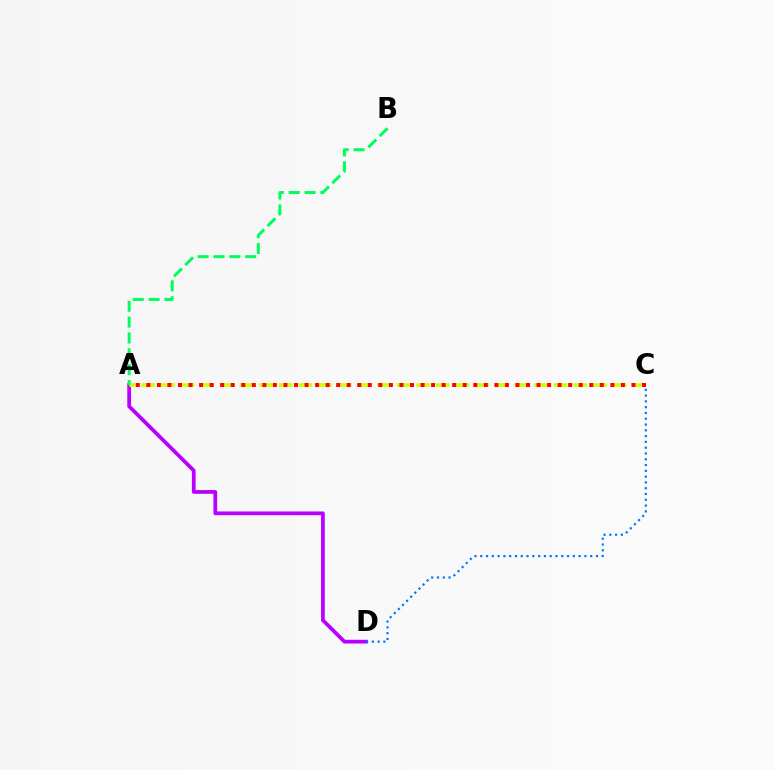{('A', 'D'): [{'color': '#b900ff', 'line_style': 'solid', 'thickness': 2.7}], ('C', 'D'): [{'color': '#0074ff', 'line_style': 'dotted', 'thickness': 1.57}], ('A', 'C'): [{'color': '#d1ff00', 'line_style': 'dashed', 'thickness': 2.67}, {'color': '#ff0000', 'line_style': 'dotted', 'thickness': 2.87}], ('A', 'B'): [{'color': '#00ff5c', 'line_style': 'dashed', 'thickness': 2.15}]}